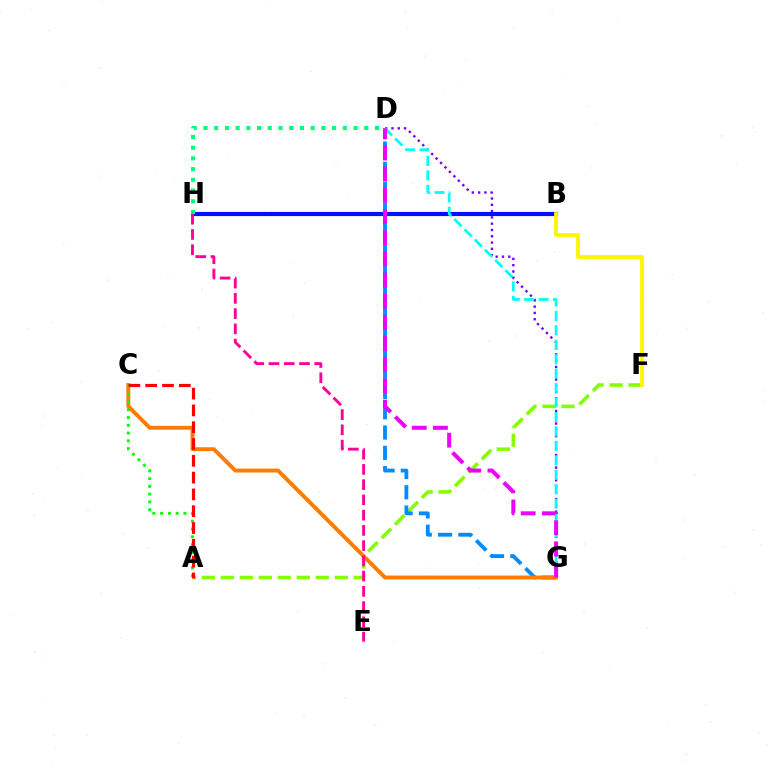{('D', 'G'): [{'color': '#7200ff', 'line_style': 'dotted', 'thickness': 1.71}, {'color': '#008cff', 'line_style': 'dashed', 'thickness': 2.76}, {'color': '#00fff6', 'line_style': 'dashed', 'thickness': 1.96}, {'color': '#ee00ff', 'line_style': 'dashed', 'thickness': 2.88}], ('B', 'H'): [{'color': '#0010ff', 'line_style': 'solid', 'thickness': 2.99}], ('A', 'F'): [{'color': '#84ff00', 'line_style': 'dashed', 'thickness': 2.58}], ('C', 'G'): [{'color': '#ff7c00', 'line_style': 'solid', 'thickness': 2.81}], ('A', 'C'): [{'color': '#08ff00', 'line_style': 'dotted', 'thickness': 2.11}, {'color': '#ff0000', 'line_style': 'dashed', 'thickness': 2.28}], ('D', 'H'): [{'color': '#00ff74', 'line_style': 'dotted', 'thickness': 2.91}], ('E', 'H'): [{'color': '#ff0094', 'line_style': 'dashed', 'thickness': 2.07}], ('B', 'F'): [{'color': '#fcf500', 'line_style': 'solid', 'thickness': 2.73}]}